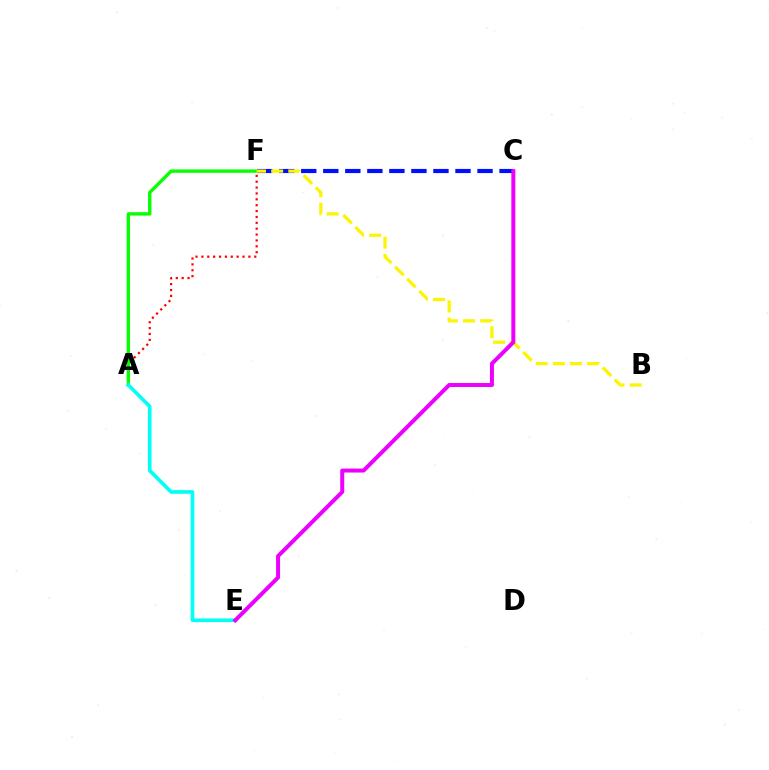{('A', 'F'): [{'color': '#ff0000', 'line_style': 'dotted', 'thickness': 1.6}, {'color': '#08ff00', 'line_style': 'solid', 'thickness': 2.44}], ('A', 'E'): [{'color': '#00fff6', 'line_style': 'solid', 'thickness': 2.63}], ('C', 'F'): [{'color': '#0010ff', 'line_style': 'dashed', 'thickness': 2.99}], ('B', 'F'): [{'color': '#fcf500', 'line_style': 'dashed', 'thickness': 2.33}], ('C', 'E'): [{'color': '#ee00ff', 'line_style': 'solid', 'thickness': 2.86}]}